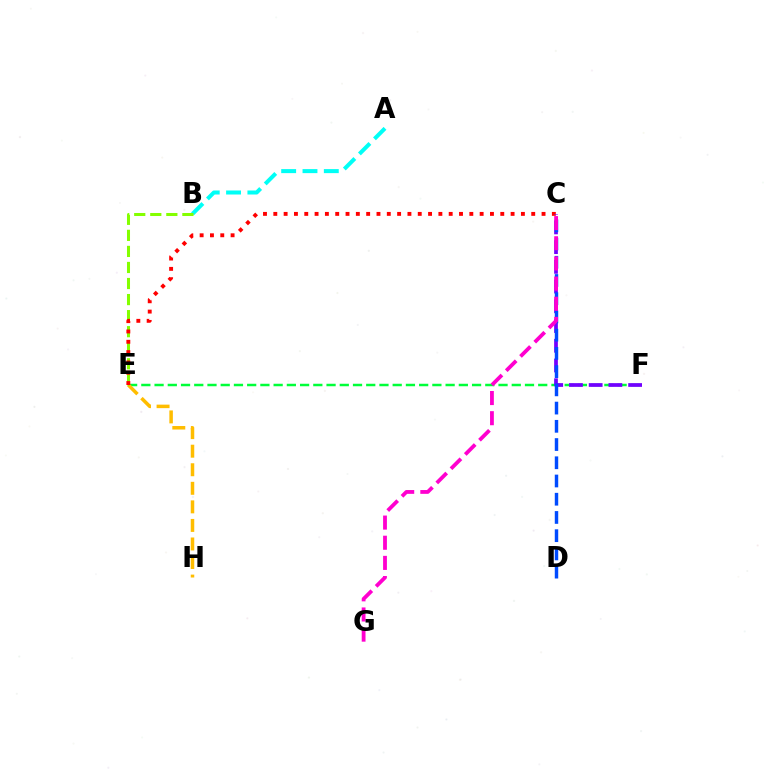{('E', 'F'): [{'color': '#00ff39', 'line_style': 'dashed', 'thickness': 1.8}], ('A', 'B'): [{'color': '#00fff6', 'line_style': 'dashed', 'thickness': 2.9}], ('E', 'H'): [{'color': '#ffbd00', 'line_style': 'dashed', 'thickness': 2.52}], ('B', 'E'): [{'color': '#84ff00', 'line_style': 'dashed', 'thickness': 2.18}], ('C', 'E'): [{'color': '#ff0000', 'line_style': 'dotted', 'thickness': 2.8}], ('C', 'F'): [{'color': '#7200ff', 'line_style': 'dashed', 'thickness': 2.68}], ('C', 'D'): [{'color': '#004bff', 'line_style': 'dashed', 'thickness': 2.48}], ('C', 'G'): [{'color': '#ff00cf', 'line_style': 'dashed', 'thickness': 2.74}]}